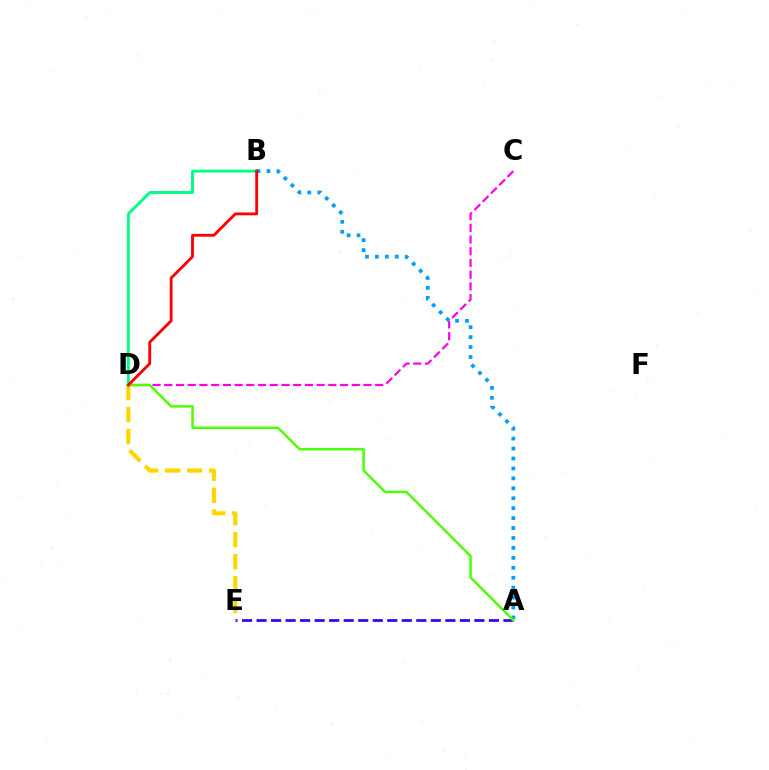{('C', 'D'): [{'color': '#ff00ed', 'line_style': 'dashed', 'thickness': 1.59}], ('B', 'D'): [{'color': '#00ff86', 'line_style': 'solid', 'thickness': 2.09}, {'color': '#ff0000', 'line_style': 'solid', 'thickness': 2.05}], ('A', 'B'): [{'color': '#009eff', 'line_style': 'dotted', 'thickness': 2.7}], ('A', 'E'): [{'color': '#3700ff', 'line_style': 'dashed', 'thickness': 1.97}], ('D', 'E'): [{'color': '#ffd500', 'line_style': 'dashed', 'thickness': 2.98}], ('A', 'D'): [{'color': '#4fff00', 'line_style': 'solid', 'thickness': 1.8}]}